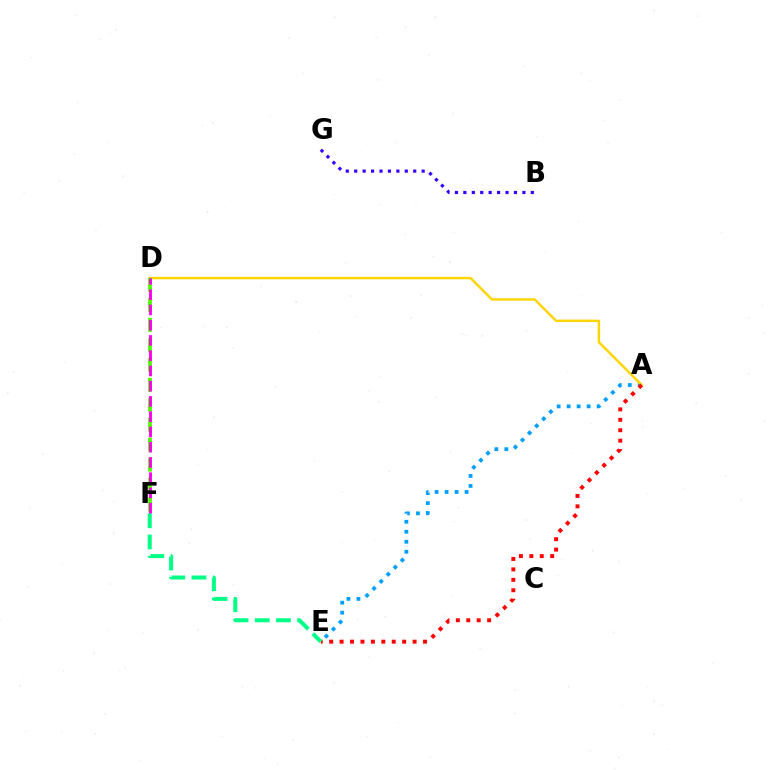{('A', 'E'): [{'color': '#009eff', 'line_style': 'dotted', 'thickness': 2.72}, {'color': '#ff0000', 'line_style': 'dotted', 'thickness': 2.83}], ('A', 'D'): [{'color': '#ffd500', 'line_style': 'solid', 'thickness': 1.76}], ('B', 'G'): [{'color': '#3700ff', 'line_style': 'dotted', 'thickness': 2.29}], ('E', 'F'): [{'color': '#00ff86', 'line_style': 'dashed', 'thickness': 2.88}], ('D', 'F'): [{'color': '#4fff00', 'line_style': 'dashed', 'thickness': 2.71}, {'color': '#ff00ed', 'line_style': 'dashed', 'thickness': 2.07}]}